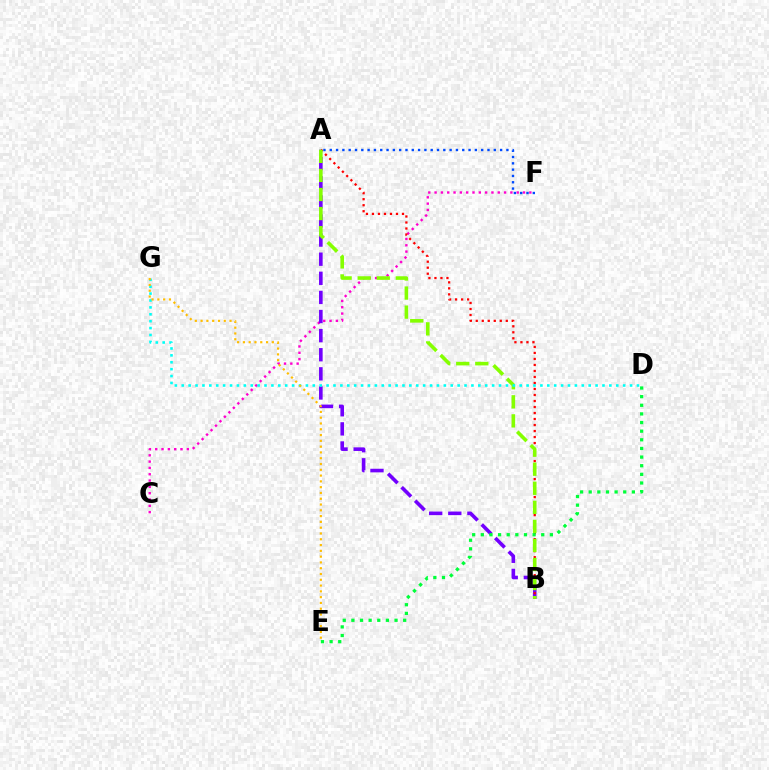{('C', 'F'): [{'color': '#ff00cf', 'line_style': 'dotted', 'thickness': 1.72}], ('A', 'B'): [{'color': '#7200ff', 'line_style': 'dashed', 'thickness': 2.6}, {'color': '#ff0000', 'line_style': 'dotted', 'thickness': 1.63}, {'color': '#84ff00', 'line_style': 'dashed', 'thickness': 2.59}], ('D', 'E'): [{'color': '#00ff39', 'line_style': 'dotted', 'thickness': 2.35}], ('A', 'F'): [{'color': '#004bff', 'line_style': 'dotted', 'thickness': 1.71}], ('D', 'G'): [{'color': '#00fff6', 'line_style': 'dotted', 'thickness': 1.87}], ('E', 'G'): [{'color': '#ffbd00', 'line_style': 'dotted', 'thickness': 1.57}]}